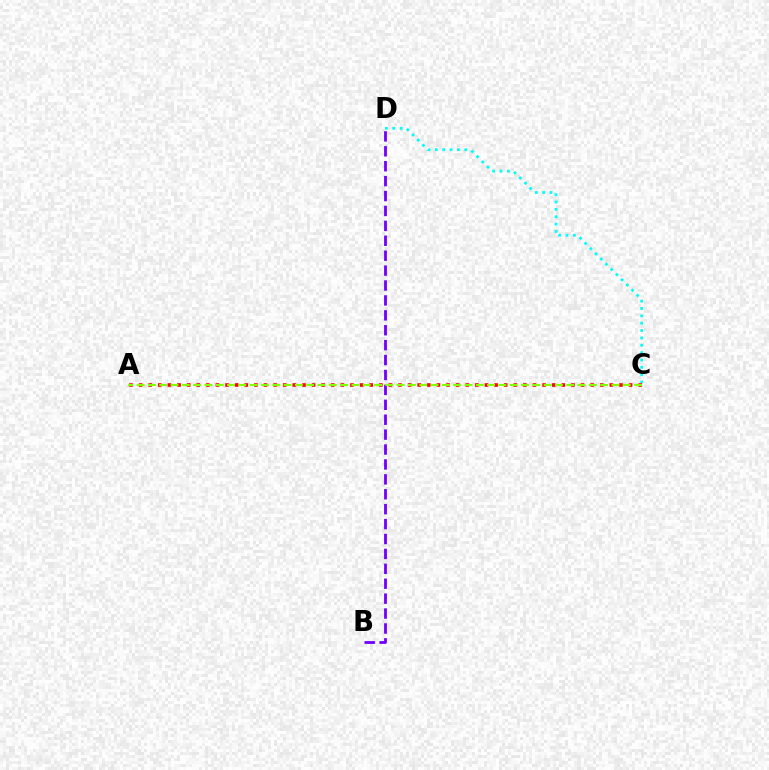{('C', 'D'): [{'color': '#00fff6', 'line_style': 'dotted', 'thickness': 2.0}], ('A', 'C'): [{'color': '#ff0000', 'line_style': 'dotted', 'thickness': 2.61}, {'color': '#84ff00', 'line_style': 'dashed', 'thickness': 1.54}], ('B', 'D'): [{'color': '#7200ff', 'line_style': 'dashed', 'thickness': 2.03}]}